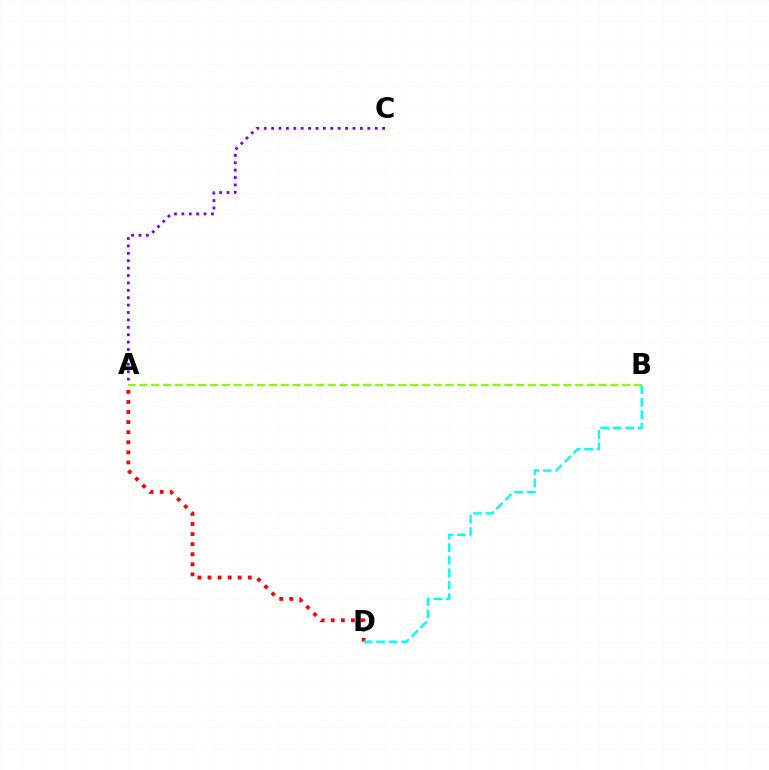{('A', 'B'): [{'color': '#84ff00', 'line_style': 'dashed', 'thickness': 1.6}], ('A', 'D'): [{'color': '#ff0000', 'line_style': 'dotted', 'thickness': 2.74}], ('A', 'C'): [{'color': '#7200ff', 'line_style': 'dotted', 'thickness': 2.01}], ('B', 'D'): [{'color': '#00fff6', 'line_style': 'dashed', 'thickness': 1.7}]}